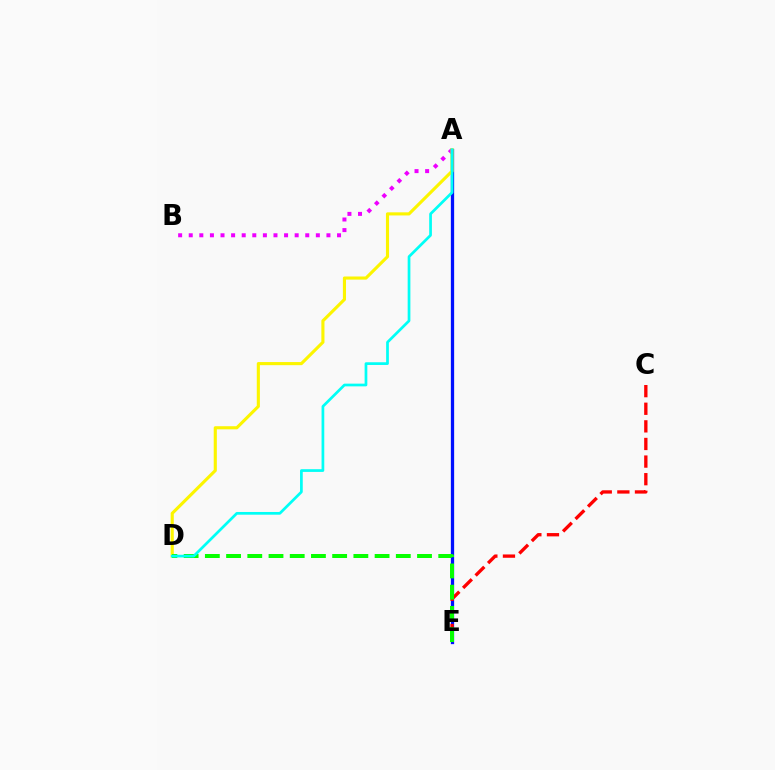{('A', 'B'): [{'color': '#ee00ff', 'line_style': 'dotted', 'thickness': 2.88}], ('A', 'E'): [{'color': '#0010ff', 'line_style': 'solid', 'thickness': 2.36}], ('A', 'D'): [{'color': '#fcf500', 'line_style': 'solid', 'thickness': 2.24}, {'color': '#00fff6', 'line_style': 'solid', 'thickness': 1.96}], ('C', 'E'): [{'color': '#ff0000', 'line_style': 'dashed', 'thickness': 2.39}], ('D', 'E'): [{'color': '#08ff00', 'line_style': 'dashed', 'thickness': 2.88}]}